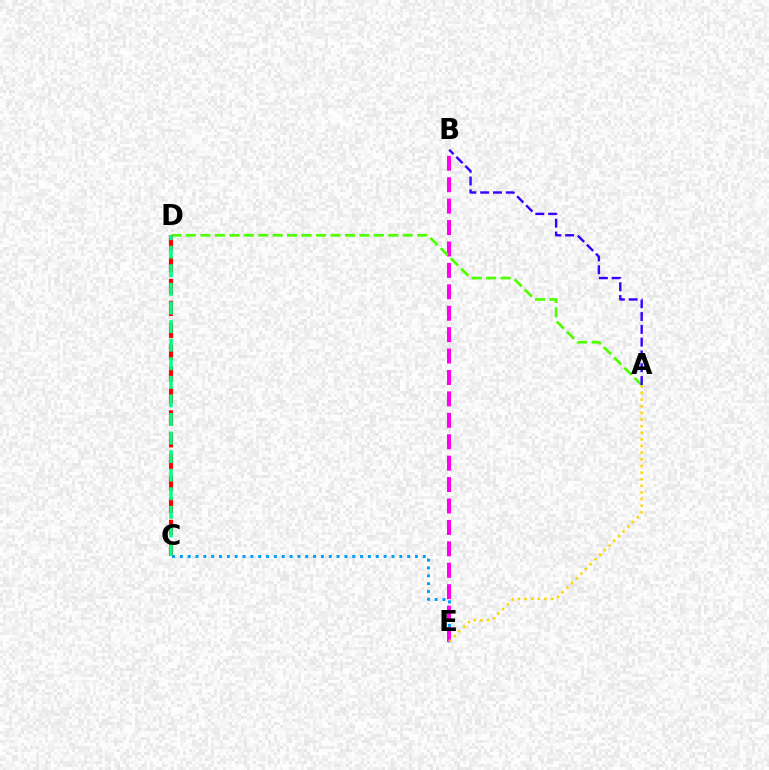{('C', 'E'): [{'color': '#009eff', 'line_style': 'dotted', 'thickness': 2.13}], ('B', 'E'): [{'color': '#ff00ed', 'line_style': 'dashed', 'thickness': 2.91}], ('A', 'D'): [{'color': '#4fff00', 'line_style': 'dashed', 'thickness': 1.96}], ('C', 'D'): [{'color': '#ff0000', 'line_style': 'dashed', 'thickness': 2.98}, {'color': '#00ff86', 'line_style': 'dashed', 'thickness': 2.52}], ('A', 'B'): [{'color': '#3700ff', 'line_style': 'dashed', 'thickness': 1.74}], ('A', 'E'): [{'color': '#ffd500', 'line_style': 'dotted', 'thickness': 1.8}]}